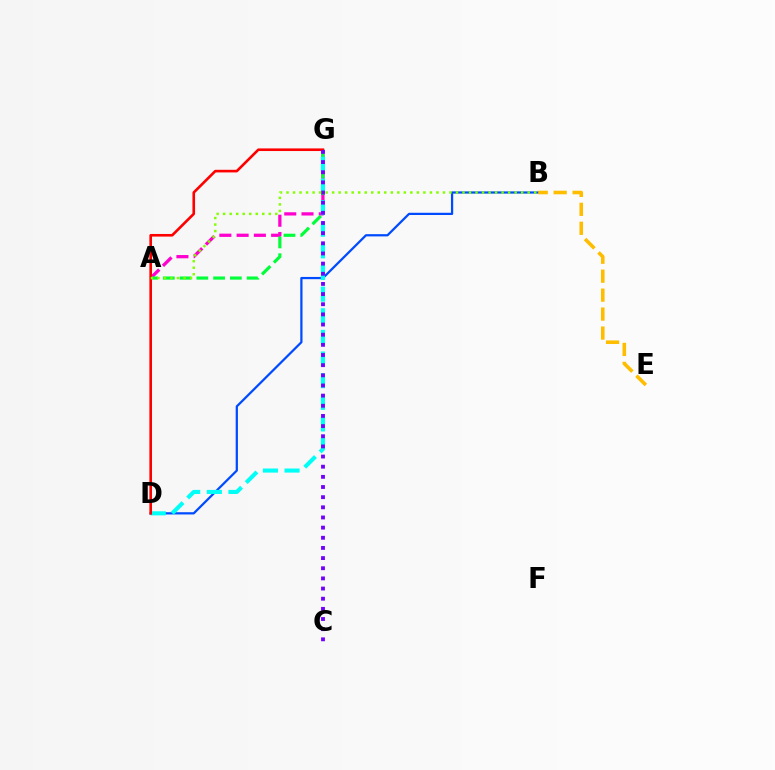{('A', 'G'): [{'color': '#ff00cf', 'line_style': 'dashed', 'thickness': 2.34}, {'color': '#00ff39', 'line_style': 'dashed', 'thickness': 2.28}], ('B', 'D'): [{'color': '#004bff', 'line_style': 'solid', 'thickness': 1.61}], ('D', 'G'): [{'color': '#00fff6', 'line_style': 'dashed', 'thickness': 2.94}, {'color': '#ff0000', 'line_style': 'solid', 'thickness': 1.89}], ('B', 'E'): [{'color': '#ffbd00', 'line_style': 'dashed', 'thickness': 2.57}], ('C', 'G'): [{'color': '#7200ff', 'line_style': 'dotted', 'thickness': 2.76}], ('A', 'B'): [{'color': '#84ff00', 'line_style': 'dotted', 'thickness': 1.77}]}